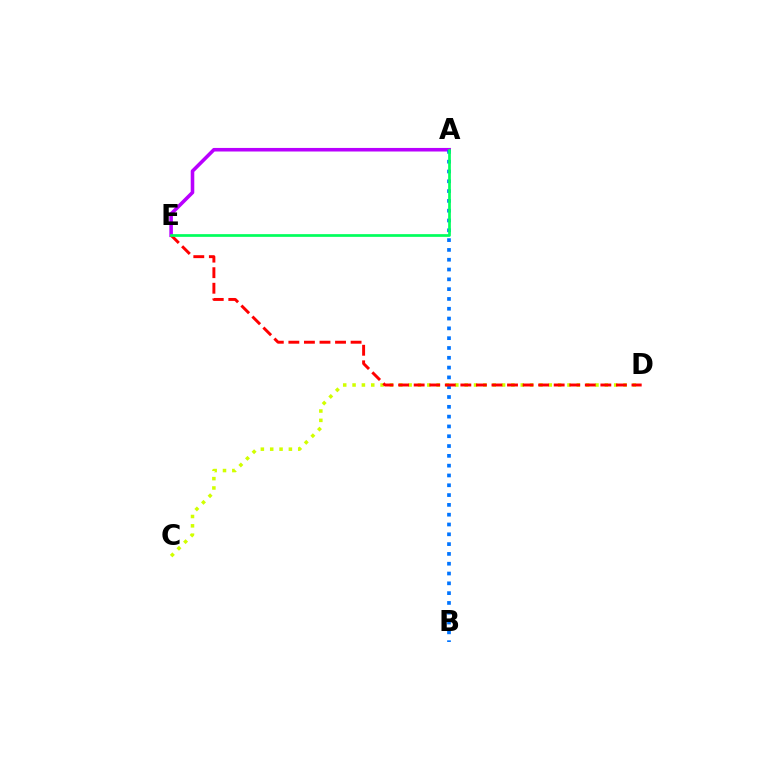{('A', 'E'): [{'color': '#b900ff', 'line_style': 'solid', 'thickness': 2.57}, {'color': '#00ff5c', 'line_style': 'solid', 'thickness': 1.95}], ('C', 'D'): [{'color': '#d1ff00', 'line_style': 'dotted', 'thickness': 2.54}], ('A', 'B'): [{'color': '#0074ff', 'line_style': 'dotted', 'thickness': 2.66}], ('D', 'E'): [{'color': '#ff0000', 'line_style': 'dashed', 'thickness': 2.11}]}